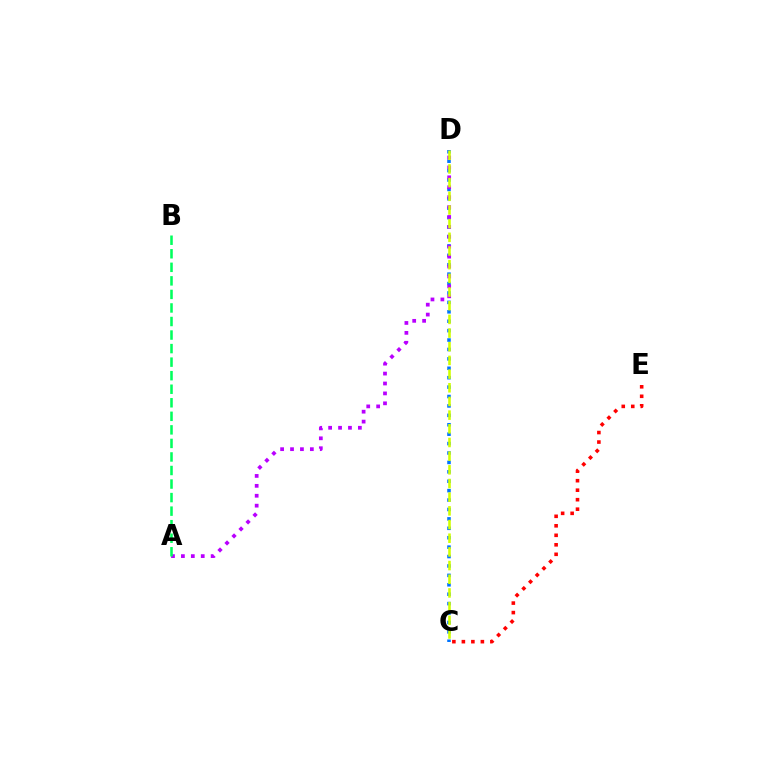{('C', 'D'): [{'color': '#0074ff', 'line_style': 'dotted', 'thickness': 2.56}, {'color': '#d1ff00', 'line_style': 'dashed', 'thickness': 1.86}], ('A', 'D'): [{'color': '#b900ff', 'line_style': 'dotted', 'thickness': 2.69}], ('C', 'E'): [{'color': '#ff0000', 'line_style': 'dotted', 'thickness': 2.58}], ('A', 'B'): [{'color': '#00ff5c', 'line_style': 'dashed', 'thickness': 1.84}]}